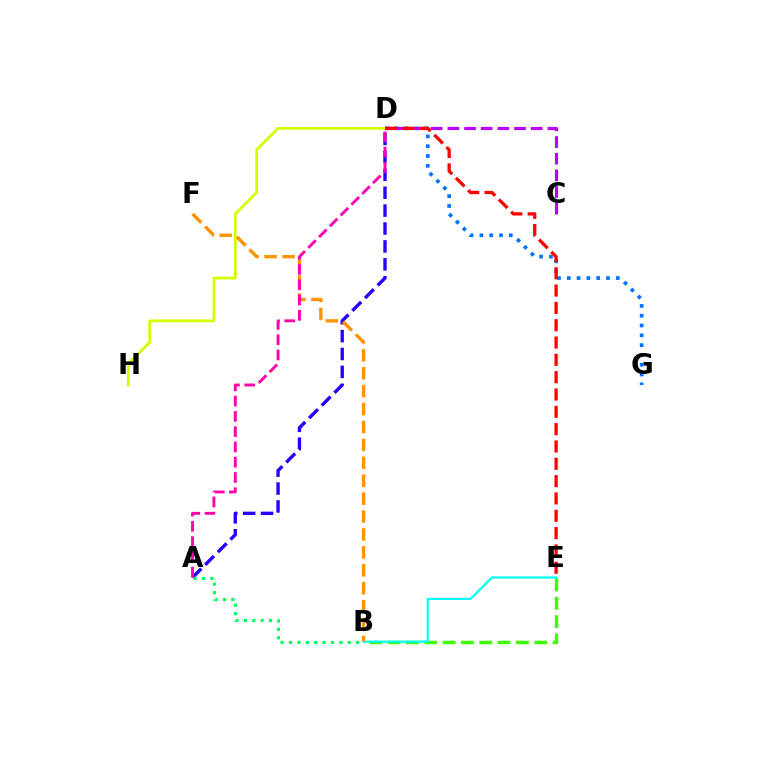{('A', 'D'): [{'color': '#2500ff', 'line_style': 'dashed', 'thickness': 2.43}, {'color': '#ff00ac', 'line_style': 'dashed', 'thickness': 2.08}], ('B', 'E'): [{'color': '#3dff00', 'line_style': 'dashed', 'thickness': 2.49}, {'color': '#00fff6', 'line_style': 'solid', 'thickness': 1.56}], ('D', 'G'): [{'color': '#0074ff', 'line_style': 'dotted', 'thickness': 2.66}], ('A', 'B'): [{'color': '#00ff5c', 'line_style': 'dotted', 'thickness': 2.28}], ('D', 'H'): [{'color': '#d1ff00', 'line_style': 'solid', 'thickness': 2.0}], ('B', 'F'): [{'color': '#ff9400', 'line_style': 'dashed', 'thickness': 2.43}], ('C', 'D'): [{'color': '#b900ff', 'line_style': 'dashed', 'thickness': 2.26}], ('D', 'E'): [{'color': '#ff0000', 'line_style': 'dashed', 'thickness': 2.35}]}